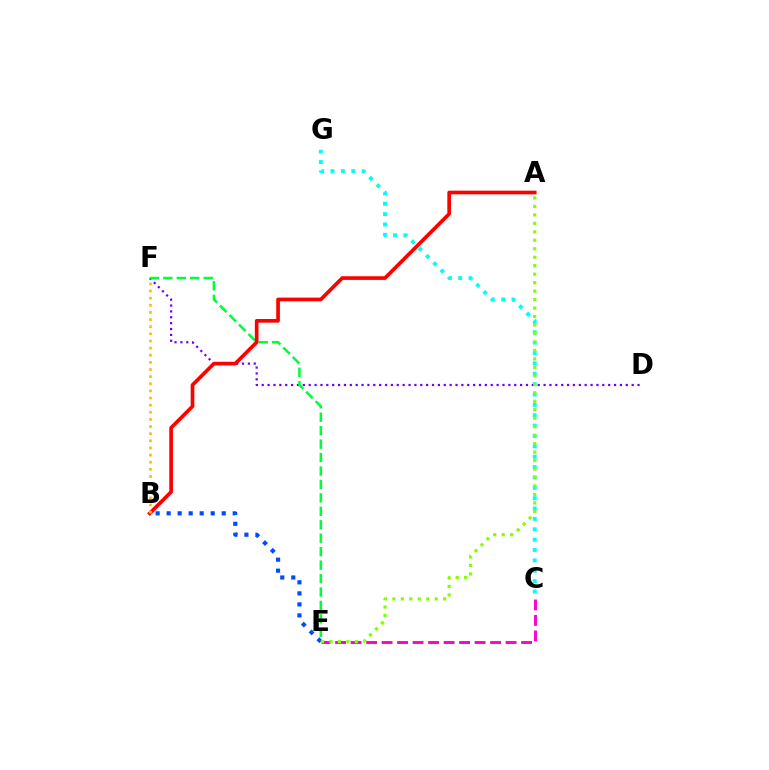{('C', 'G'): [{'color': '#00fff6', 'line_style': 'dotted', 'thickness': 2.82}], ('D', 'F'): [{'color': '#7200ff', 'line_style': 'dotted', 'thickness': 1.6}], ('E', 'F'): [{'color': '#00ff39', 'line_style': 'dashed', 'thickness': 1.83}], ('A', 'B'): [{'color': '#ff0000', 'line_style': 'solid', 'thickness': 2.65}], ('B', 'F'): [{'color': '#ffbd00', 'line_style': 'dotted', 'thickness': 1.94}], ('C', 'E'): [{'color': '#ff00cf', 'line_style': 'dashed', 'thickness': 2.11}], ('B', 'E'): [{'color': '#004bff', 'line_style': 'dotted', 'thickness': 2.99}], ('A', 'E'): [{'color': '#84ff00', 'line_style': 'dotted', 'thickness': 2.3}]}